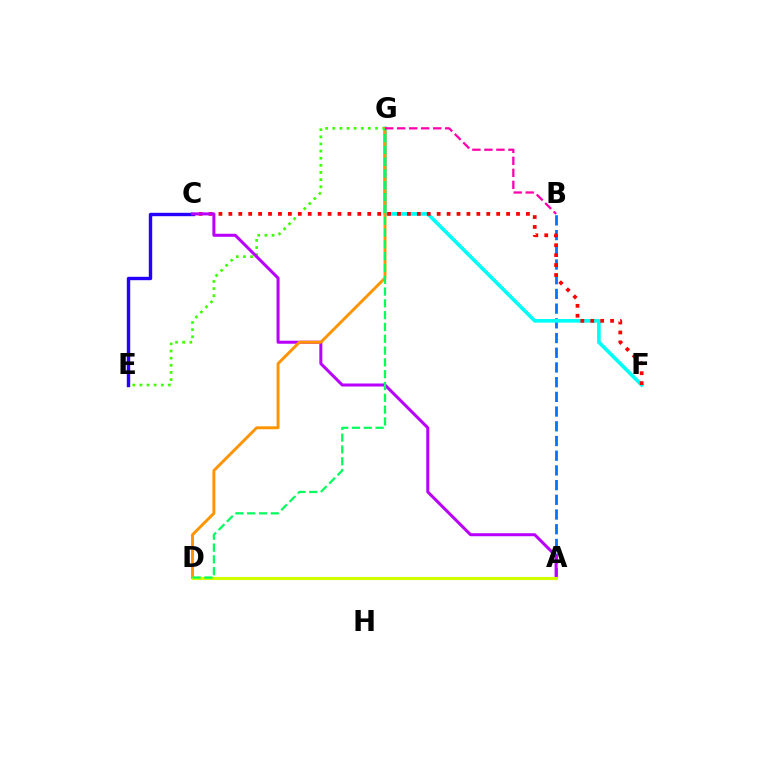{('E', 'G'): [{'color': '#3dff00', 'line_style': 'dotted', 'thickness': 1.94}], ('A', 'B'): [{'color': '#0074ff', 'line_style': 'dashed', 'thickness': 2.0}], ('C', 'E'): [{'color': '#2500ff', 'line_style': 'solid', 'thickness': 2.44}], ('F', 'G'): [{'color': '#00fff6', 'line_style': 'solid', 'thickness': 2.62}], ('C', 'F'): [{'color': '#ff0000', 'line_style': 'dotted', 'thickness': 2.7}], ('A', 'C'): [{'color': '#b900ff', 'line_style': 'solid', 'thickness': 2.18}], ('D', 'G'): [{'color': '#ff9400', 'line_style': 'solid', 'thickness': 2.1}, {'color': '#00ff5c', 'line_style': 'dashed', 'thickness': 1.6}], ('A', 'D'): [{'color': '#d1ff00', 'line_style': 'solid', 'thickness': 2.24}], ('B', 'G'): [{'color': '#ff00ac', 'line_style': 'dashed', 'thickness': 1.63}]}